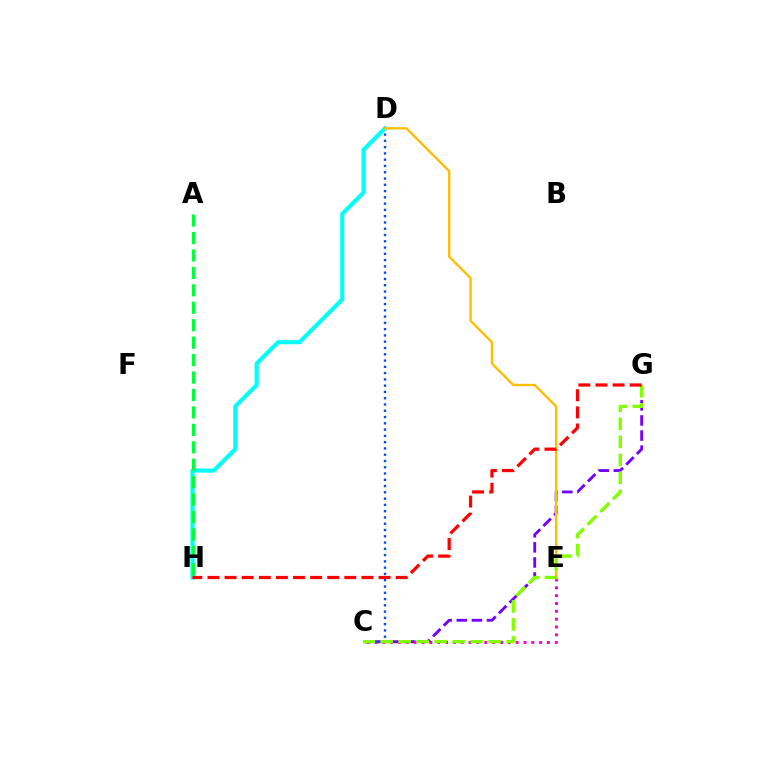{('C', 'G'): [{'color': '#7200ff', 'line_style': 'dashed', 'thickness': 2.05}, {'color': '#84ff00', 'line_style': 'dashed', 'thickness': 2.44}], ('C', 'E'): [{'color': '#ff00cf', 'line_style': 'dotted', 'thickness': 2.13}], ('C', 'D'): [{'color': '#004bff', 'line_style': 'dotted', 'thickness': 1.71}], ('D', 'H'): [{'color': '#00fff6', 'line_style': 'solid', 'thickness': 2.98}], ('D', 'E'): [{'color': '#ffbd00', 'line_style': 'solid', 'thickness': 1.7}], ('A', 'H'): [{'color': '#00ff39', 'line_style': 'dashed', 'thickness': 2.37}], ('G', 'H'): [{'color': '#ff0000', 'line_style': 'dashed', 'thickness': 2.32}]}